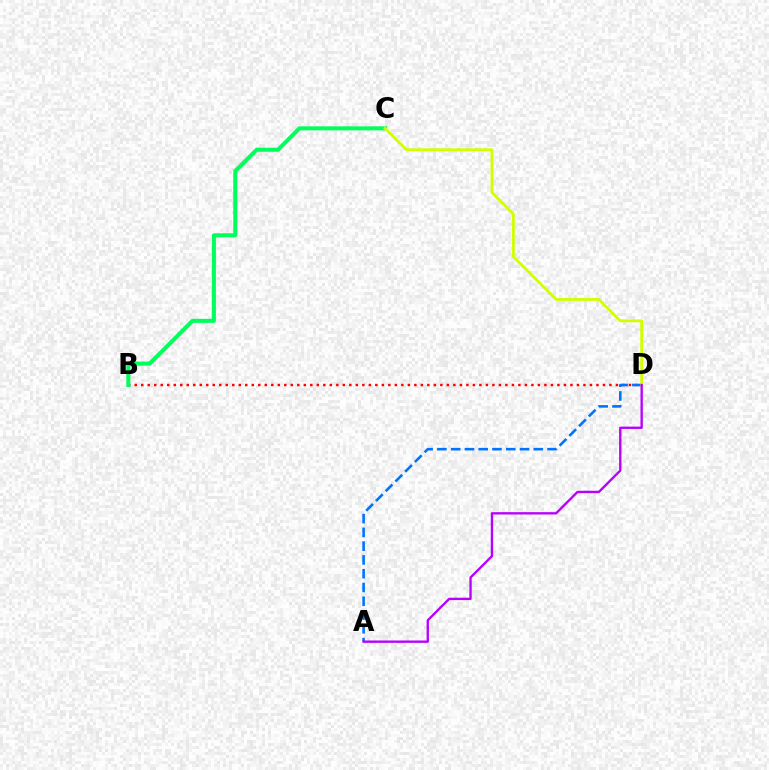{('B', 'D'): [{'color': '#ff0000', 'line_style': 'dotted', 'thickness': 1.77}], ('A', 'D'): [{'color': '#0074ff', 'line_style': 'dashed', 'thickness': 1.87}, {'color': '#b900ff', 'line_style': 'solid', 'thickness': 1.69}], ('B', 'C'): [{'color': '#00ff5c', 'line_style': 'solid', 'thickness': 2.91}], ('C', 'D'): [{'color': '#d1ff00', 'line_style': 'solid', 'thickness': 2.03}]}